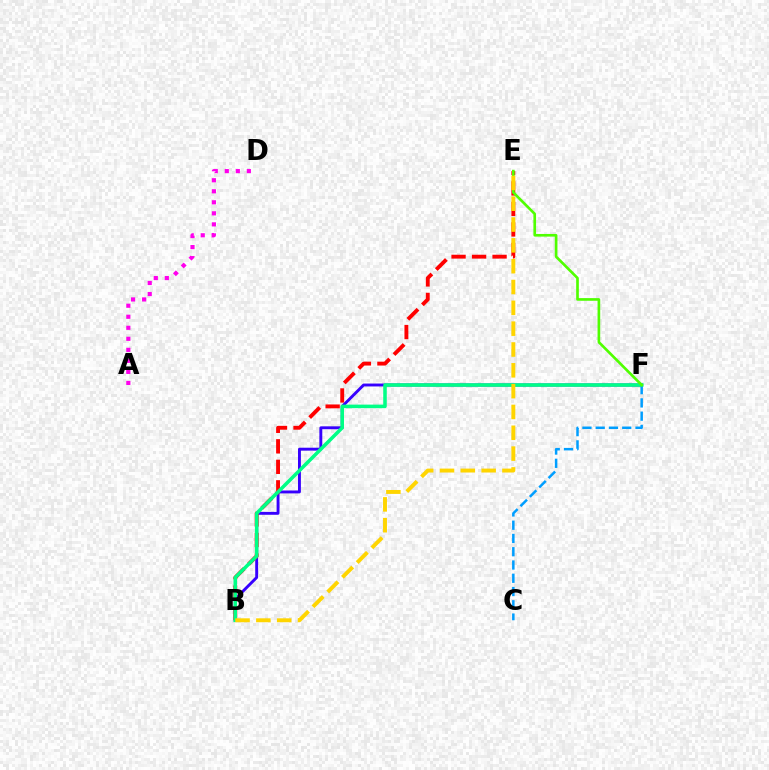{('C', 'F'): [{'color': '#009eff', 'line_style': 'dashed', 'thickness': 1.8}], ('B', 'F'): [{'color': '#3700ff', 'line_style': 'solid', 'thickness': 2.09}, {'color': '#00ff86', 'line_style': 'solid', 'thickness': 2.55}], ('B', 'E'): [{'color': '#ff0000', 'line_style': 'dashed', 'thickness': 2.79}, {'color': '#ffd500', 'line_style': 'dashed', 'thickness': 2.83}], ('A', 'D'): [{'color': '#ff00ed', 'line_style': 'dotted', 'thickness': 3.0}], ('E', 'F'): [{'color': '#4fff00', 'line_style': 'solid', 'thickness': 1.91}]}